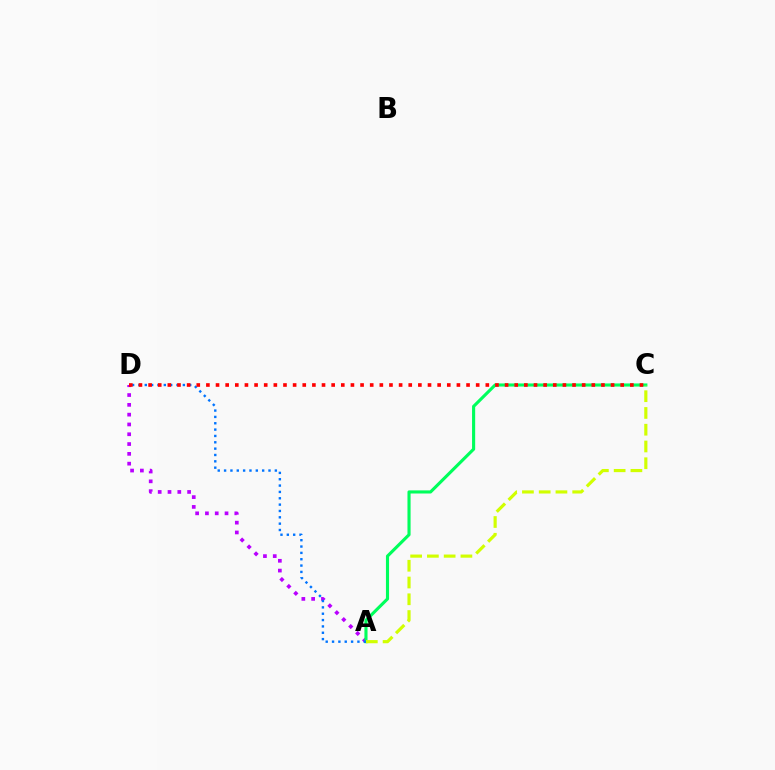{('A', 'D'): [{'color': '#b900ff', 'line_style': 'dotted', 'thickness': 2.66}, {'color': '#0074ff', 'line_style': 'dotted', 'thickness': 1.72}], ('A', 'C'): [{'color': '#00ff5c', 'line_style': 'solid', 'thickness': 2.25}, {'color': '#d1ff00', 'line_style': 'dashed', 'thickness': 2.28}], ('C', 'D'): [{'color': '#ff0000', 'line_style': 'dotted', 'thickness': 2.62}]}